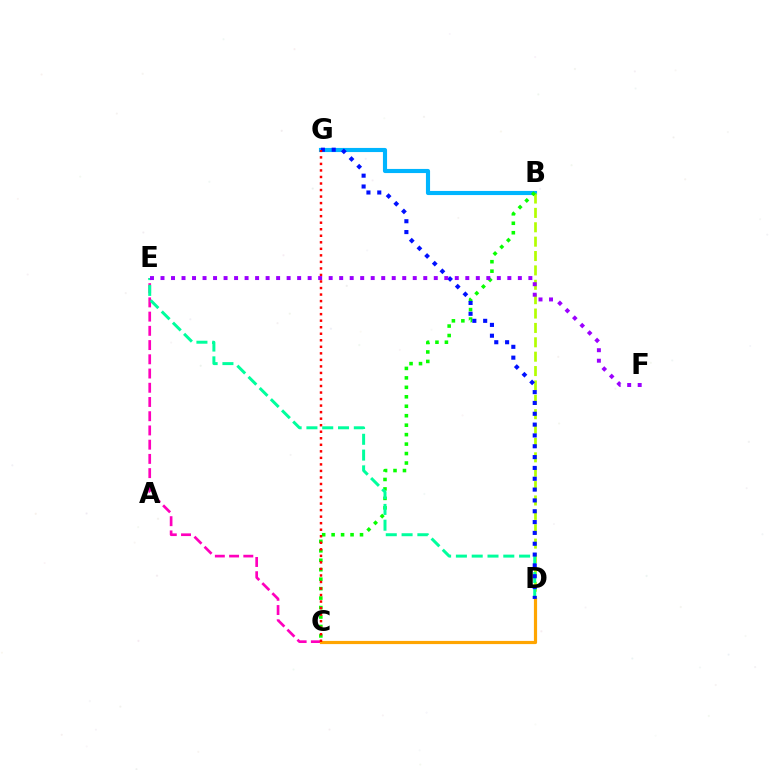{('C', 'E'): [{'color': '#ff00bd', 'line_style': 'dashed', 'thickness': 1.93}], ('B', 'G'): [{'color': '#00b5ff', 'line_style': 'solid', 'thickness': 2.97}], ('B', 'D'): [{'color': '#b3ff00', 'line_style': 'dashed', 'thickness': 1.95}], ('B', 'C'): [{'color': '#08ff00', 'line_style': 'dotted', 'thickness': 2.57}], ('D', 'E'): [{'color': '#00ff9d', 'line_style': 'dashed', 'thickness': 2.15}], ('C', 'D'): [{'color': '#ffa500', 'line_style': 'solid', 'thickness': 2.29}], ('D', 'G'): [{'color': '#0010ff', 'line_style': 'dotted', 'thickness': 2.94}], ('C', 'G'): [{'color': '#ff0000', 'line_style': 'dotted', 'thickness': 1.77}], ('E', 'F'): [{'color': '#9b00ff', 'line_style': 'dotted', 'thickness': 2.86}]}